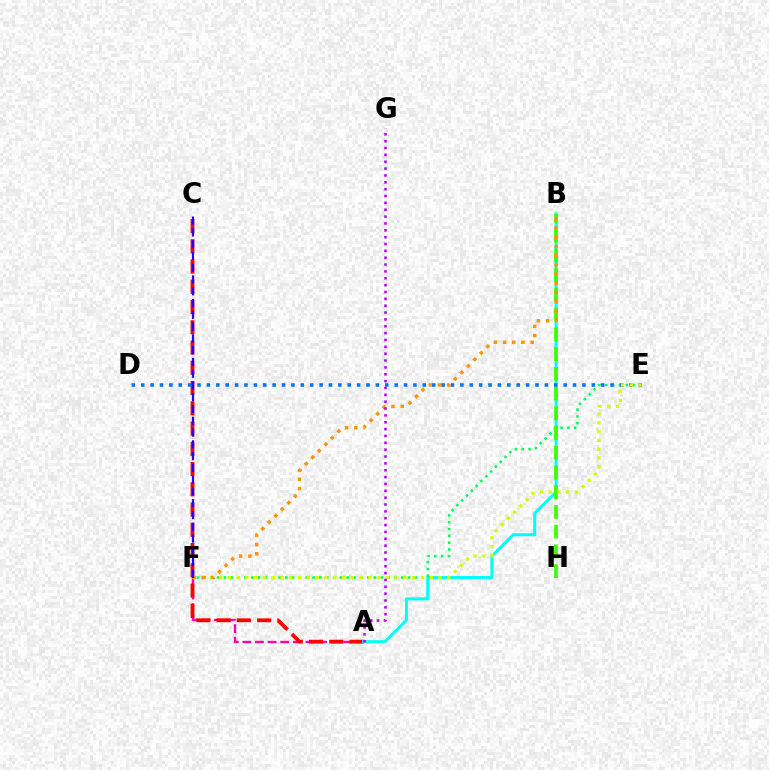{('A', 'F'): [{'color': '#ff00ac', 'line_style': 'dashed', 'thickness': 1.71}], ('A', 'C'): [{'color': '#ff0000', 'line_style': 'dashed', 'thickness': 2.75}], ('A', 'B'): [{'color': '#00fff6', 'line_style': 'solid', 'thickness': 2.18}], ('E', 'F'): [{'color': '#00ff5c', 'line_style': 'dotted', 'thickness': 1.85}, {'color': '#d1ff00', 'line_style': 'dotted', 'thickness': 2.38}], ('B', 'H'): [{'color': '#3dff00', 'line_style': 'dashed', 'thickness': 2.68}], ('D', 'E'): [{'color': '#0074ff', 'line_style': 'dotted', 'thickness': 2.55}], ('B', 'F'): [{'color': '#ff9400', 'line_style': 'dotted', 'thickness': 2.5}], ('C', 'F'): [{'color': '#2500ff', 'line_style': 'dashed', 'thickness': 1.6}], ('A', 'G'): [{'color': '#b900ff', 'line_style': 'dotted', 'thickness': 1.86}]}